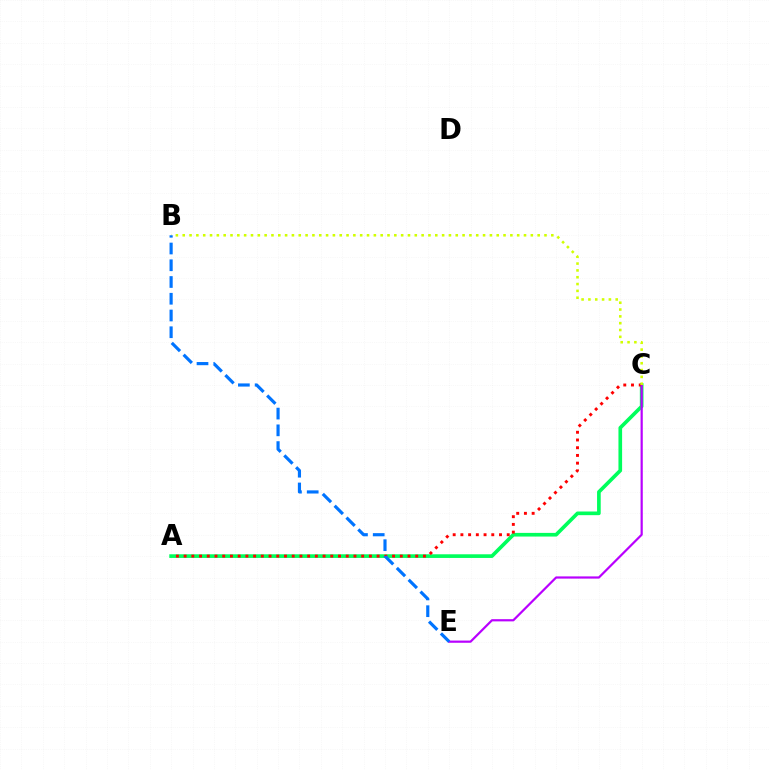{('A', 'C'): [{'color': '#00ff5c', 'line_style': 'solid', 'thickness': 2.64}, {'color': '#ff0000', 'line_style': 'dotted', 'thickness': 2.1}], ('C', 'E'): [{'color': '#b900ff', 'line_style': 'solid', 'thickness': 1.59}], ('B', 'C'): [{'color': '#d1ff00', 'line_style': 'dotted', 'thickness': 1.85}], ('B', 'E'): [{'color': '#0074ff', 'line_style': 'dashed', 'thickness': 2.27}]}